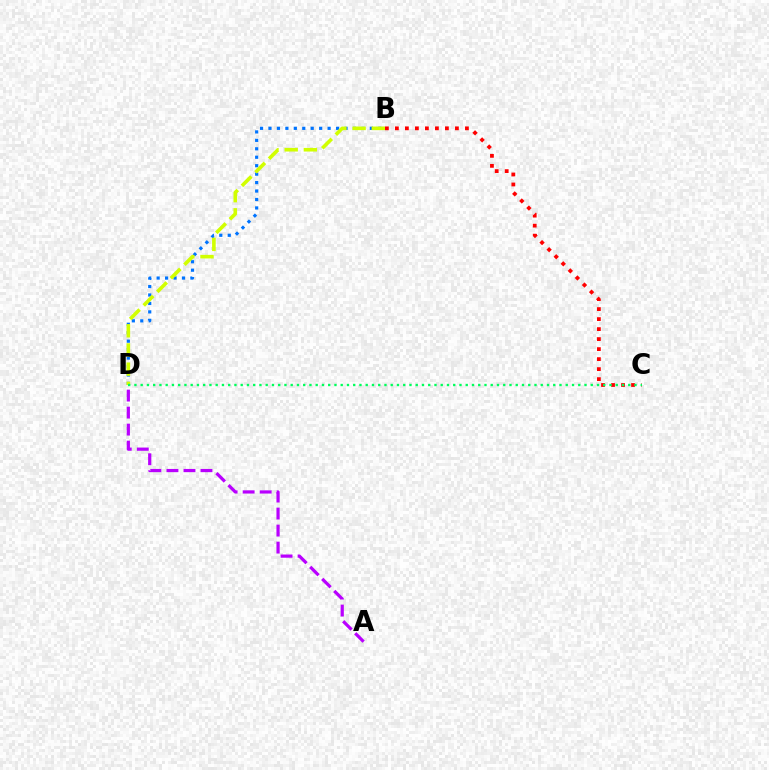{('B', 'C'): [{'color': '#ff0000', 'line_style': 'dotted', 'thickness': 2.72}], ('B', 'D'): [{'color': '#0074ff', 'line_style': 'dotted', 'thickness': 2.3}, {'color': '#d1ff00', 'line_style': 'dashed', 'thickness': 2.61}], ('C', 'D'): [{'color': '#00ff5c', 'line_style': 'dotted', 'thickness': 1.7}], ('A', 'D'): [{'color': '#b900ff', 'line_style': 'dashed', 'thickness': 2.31}]}